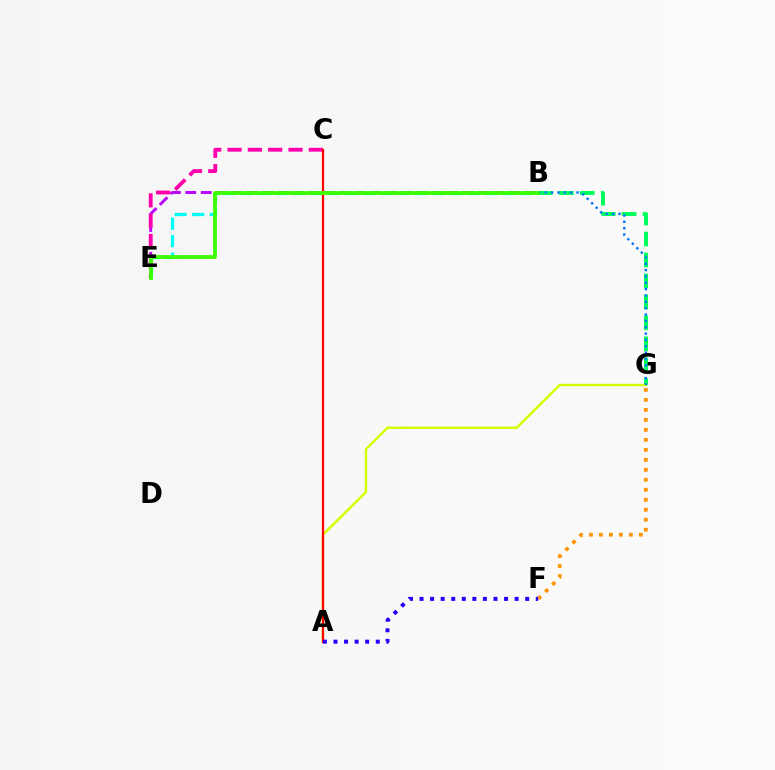{('B', 'E'): [{'color': '#b900ff', 'line_style': 'dashed', 'thickness': 2.09}, {'color': '#00fff6', 'line_style': 'dashed', 'thickness': 2.37}, {'color': '#3dff00', 'line_style': 'solid', 'thickness': 2.73}], ('B', 'G'): [{'color': '#00ff5c', 'line_style': 'dashed', 'thickness': 2.85}, {'color': '#0074ff', 'line_style': 'dotted', 'thickness': 1.73}], ('A', 'G'): [{'color': '#d1ff00', 'line_style': 'solid', 'thickness': 1.74}], ('C', 'E'): [{'color': '#ff00ac', 'line_style': 'dashed', 'thickness': 2.76}], ('F', 'G'): [{'color': '#ff9400', 'line_style': 'dotted', 'thickness': 2.71}], ('A', 'C'): [{'color': '#ff0000', 'line_style': 'solid', 'thickness': 1.6}], ('A', 'F'): [{'color': '#2500ff', 'line_style': 'dotted', 'thickness': 2.87}]}